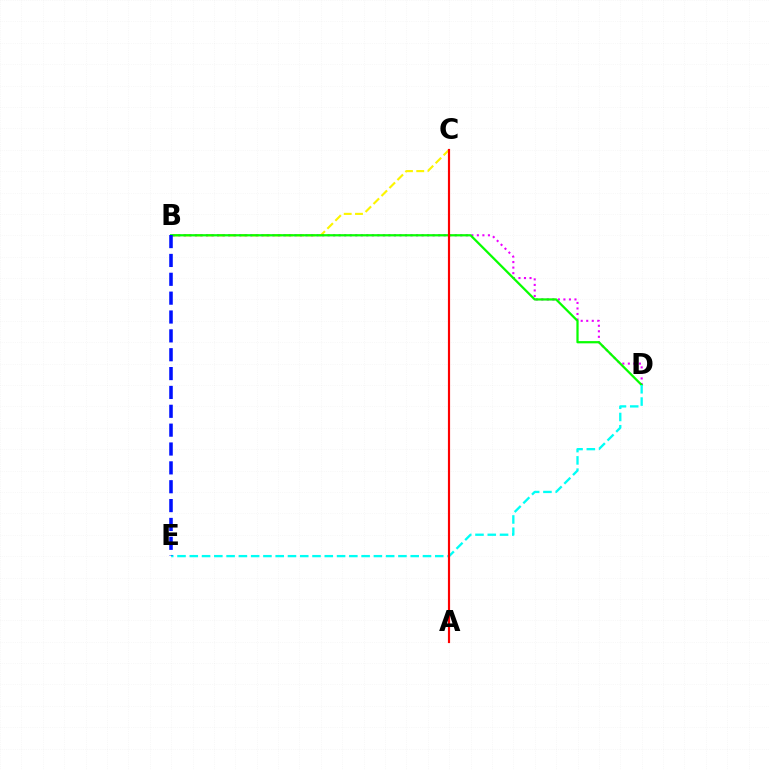{('B', 'C'): [{'color': '#fcf500', 'line_style': 'dashed', 'thickness': 1.53}], ('B', 'D'): [{'color': '#ee00ff', 'line_style': 'dotted', 'thickness': 1.5}, {'color': '#08ff00', 'line_style': 'solid', 'thickness': 1.62}], ('D', 'E'): [{'color': '#00fff6', 'line_style': 'dashed', 'thickness': 1.67}], ('A', 'C'): [{'color': '#ff0000', 'line_style': 'solid', 'thickness': 1.56}], ('B', 'E'): [{'color': '#0010ff', 'line_style': 'dashed', 'thickness': 2.56}]}